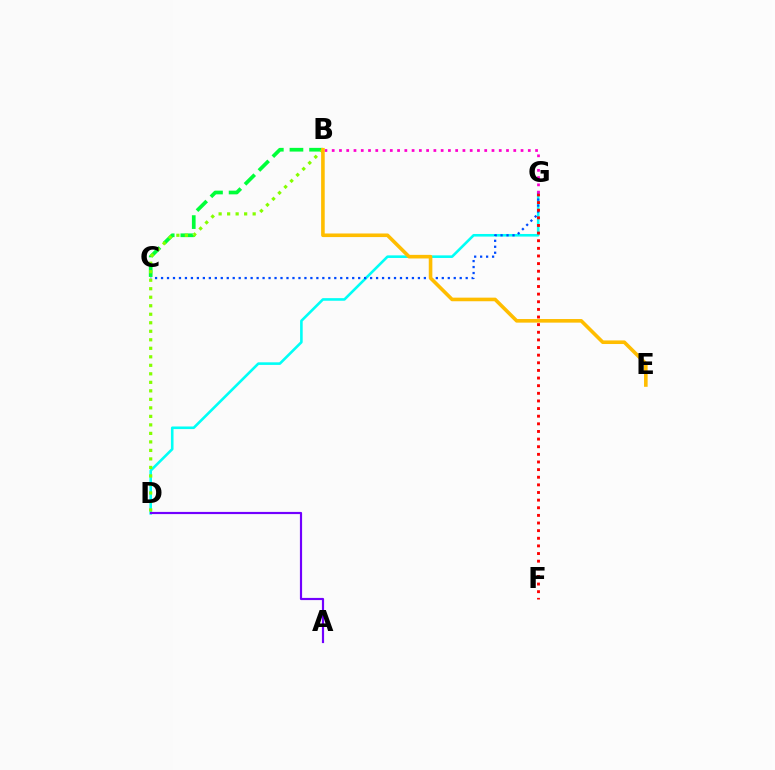{('B', 'C'): [{'color': '#00ff39', 'line_style': 'dashed', 'thickness': 2.67}], ('D', 'G'): [{'color': '#00fff6', 'line_style': 'solid', 'thickness': 1.87}], ('C', 'G'): [{'color': '#004bff', 'line_style': 'dotted', 'thickness': 1.62}], ('A', 'D'): [{'color': '#7200ff', 'line_style': 'solid', 'thickness': 1.57}], ('B', 'D'): [{'color': '#84ff00', 'line_style': 'dotted', 'thickness': 2.31}], ('F', 'G'): [{'color': '#ff0000', 'line_style': 'dotted', 'thickness': 2.07}], ('B', 'G'): [{'color': '#ff00cf', 'line_style': 'dotted', 'thickness': 1.97}], ('B', 'E'): [{'color': '#ffbd00', 'line_style': 'solid', 'thickness': 2.59}]}